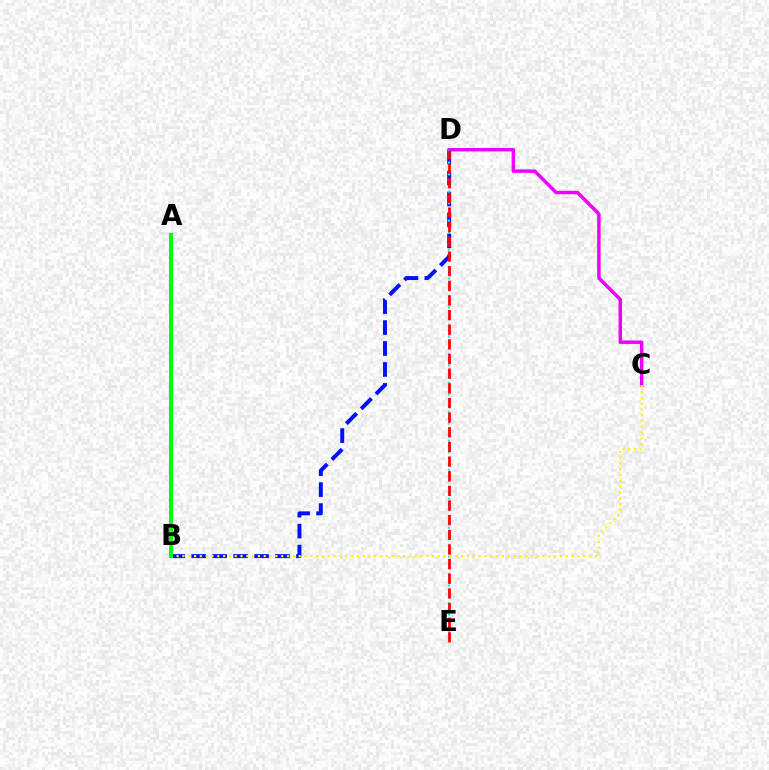{('B', 'D'): [{'color': '#0010ff', 'line_style': 'dashed', 'thickness': 2.85}], ('C', 'D'): [{'color': '#ee00ff', 'line_style': 'solid', 'thickness': 2.48}], ('D', 'E'): [{'color': '#00fff6', 'line_style': 'dotted', 'thickness': 1.57}, {'color': '#ff0000', 'line_style': 'dashed', 'thickness': 1.99}], ('B', 'C'): [{'color': '#fcf500', 'line_style': 'dotted', 'thickness': 1.58}], ('A', 'B'): [{'color': '#08ff00', 'line_style': 'solid', 'thickness': 2.9}]}